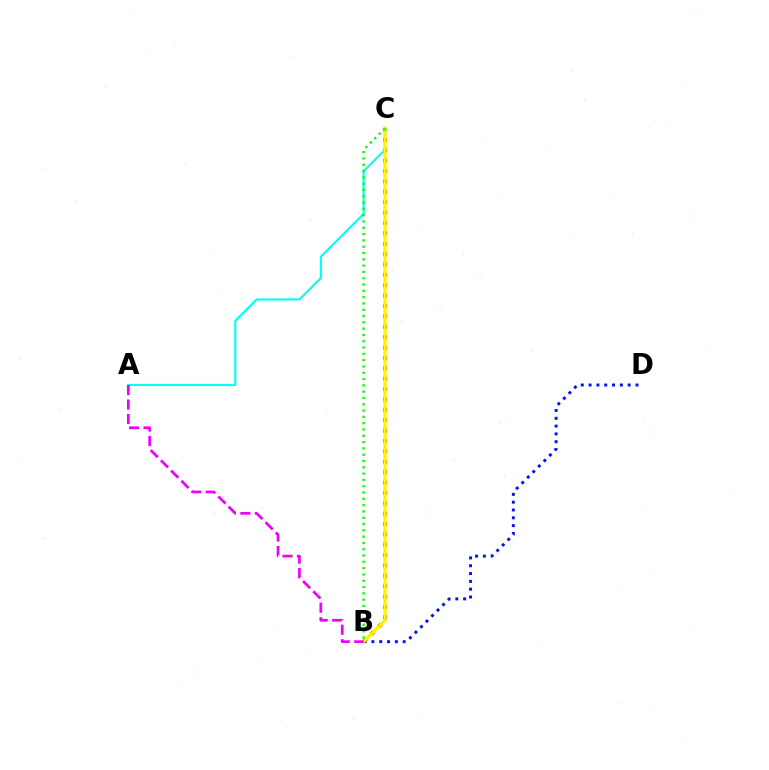{('B', 'C'): [{'color': '#ff0000', 'line_style': 'dotted', 'thickness': 2.82}, {'color': '#fcf500', 'line_style': 'solid', 'thickness': 2.38}, {'color': '#08ff00', 'line_style': 'dotted', 'thickness': 1.71}], ('B', 'D'): [{'color': '#0010ff', 'line_style': 'dotted', 'thickness': 2.12}], ('A', 'C'): [{'color': '#00fff6', 'line_style': 'solid', 'thickness': 1.53}], ('A', 'B'): [{'color': '#ee00ff', 'line_style': 'dashed', 'thickness': 1.97}]}